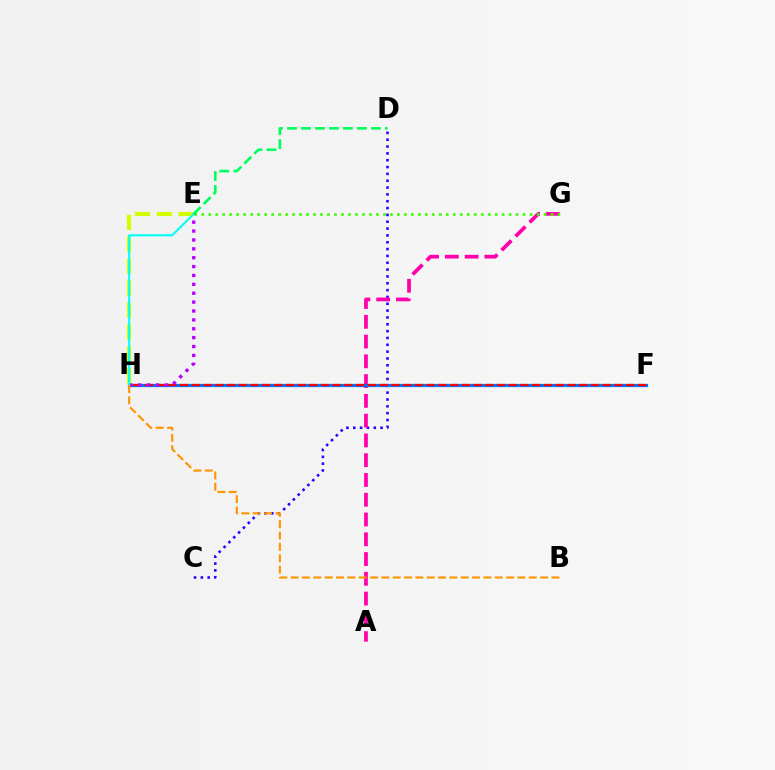{('C', 'D'): [{'color': '#2500ff', 'line_style': 'dotted', 'thickness': 1.86}], ('A', 'G'): [{'color': '#ff00ac', 'line_style': 'dashed', 'thickness': 2.69}], ('E', 'G'): [{'color': '#3dff00', 'line_style': 'dotted', 'thickness': 1.9}], ('F', 'H'): [{'color': '#0074ff', 'line_style': 'solid', 'thickness': 2.31}, {'color': '#ff0000', 'line_style': 'dashed', 'thickness': 1.59}], ('E', 'H'): [{'color': '#d1ff00', 'line_style': 'dashed', 'thickness': 2.98}, {'color': '#b900ff', 'line_style': 'dotted', 'thickness': 2.41}, {'color': '#00fff6', 'line_style': 'solid', 'thickness': 1.51}], ('B', 'H'): [{'color': '#ff9400', 'line_style': 'dashed', 'thickness': 1.54}], ('D', 'E'): [{'color': '#00ff5c', 'line_style': 'dashed', 'thickness': 1.9}]}